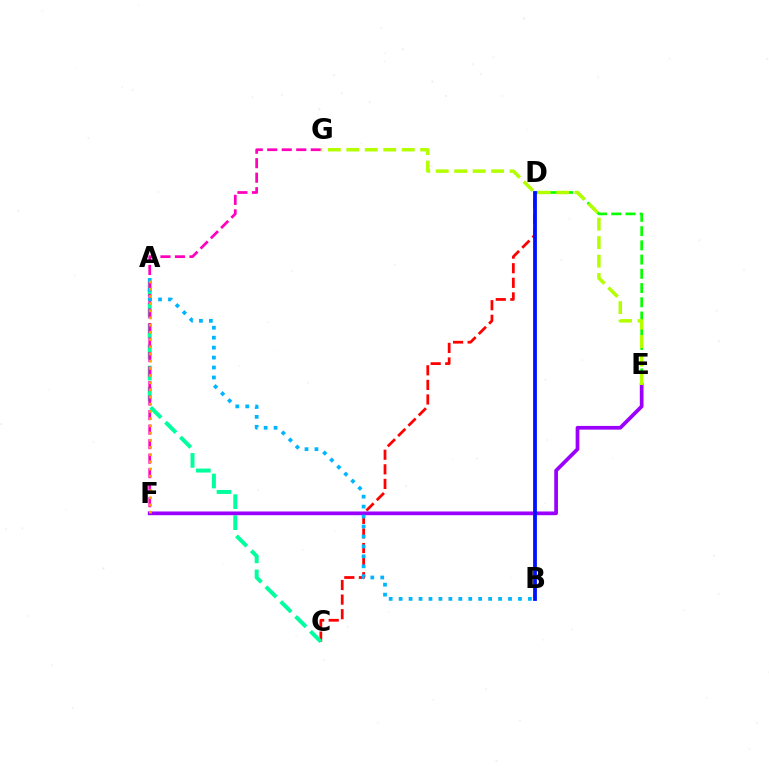{('C', 'D'): [{'color': '#ff0000', 'line_style': 'dashed', 'thickness': 1.98}], ('A', 'C'): [{'color': '#00ff9d', 'line_style': 'dashed', 'thickness': 2.85}], ('F', 'G'): [{'color': '#ff00bd', 'line_style': 'dashed', 'thickness': 1.97}], ('D', 'E'): [{'color': '#08ff00', 'line_style': 'dashed', 'thickness': 1.93}], ('E', 'F'): [{'color': '#9b00ff', 'line_style': 'solid', 'thickness': 2.68}], ('A', 'B'): [{'color': '#00b5ff', 'line_style': 'dotted', 'thickness': 2.7}], ('B', 'D'): [{'color': '#0010ff', 'line_style': 'solid', 'thickness': 2.72}], ('A', 'F'): [{'color': '#ffa500', 'line_style': 'dotted', 'thickness': 1.95}], ('E', 'G'): [{'color': '#b3ff00', 'line_style': 'dashed', 'thickness': 2.51}]}